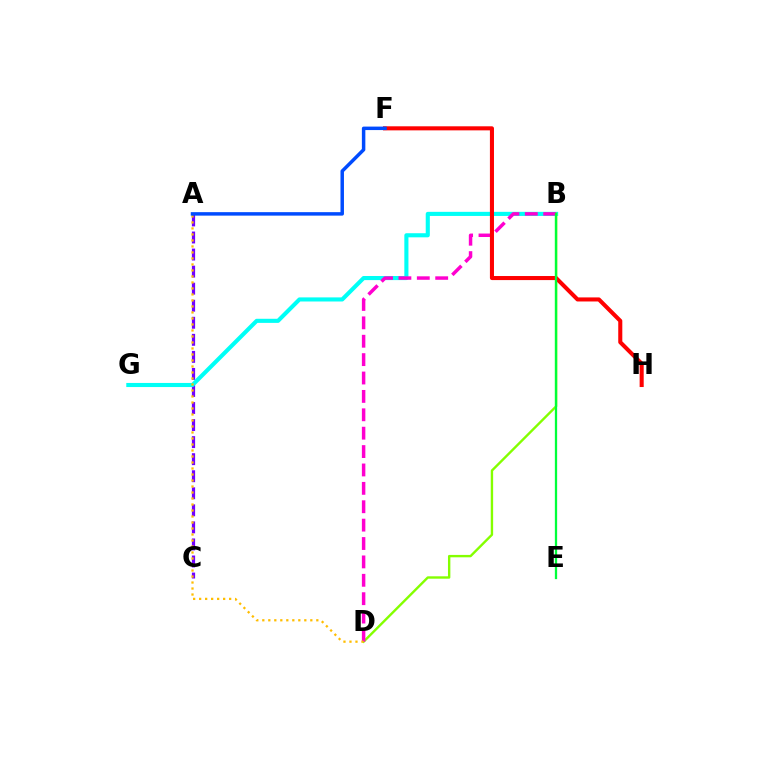{('A', 'C'): [{'color': '#7200ff', 'line_style': 'dashed', 'thickness': 2.32}], ('B', 'G'): [{'color': '#00fff6', 'line_style': 'solid', 'thickness': 2.95}], ('B', 'D'): [{'color': '#84ff00', 'line_style': 'solid', 'thickness': 1.72}, {'color': '#ff00cf', 'line_style': 'dashed', 'thickness': 2.5}], ('A', 'D'): [{'color': '#ffbd00', 'line_style': 'dotted', 'thickness': 1.63}], ('F', 'H'): [{'color': '#ff0000', 'line_style': 'solid', 'thickness': 2.92}], ('B', 'E'): [{'color': '#00ff39', 'line_style': 'solid', 'thickness': 1.64}], ('A', 'F'): [{'color': '#004bff', 'line_style': 'solid', 'thickness': 2.5}]}